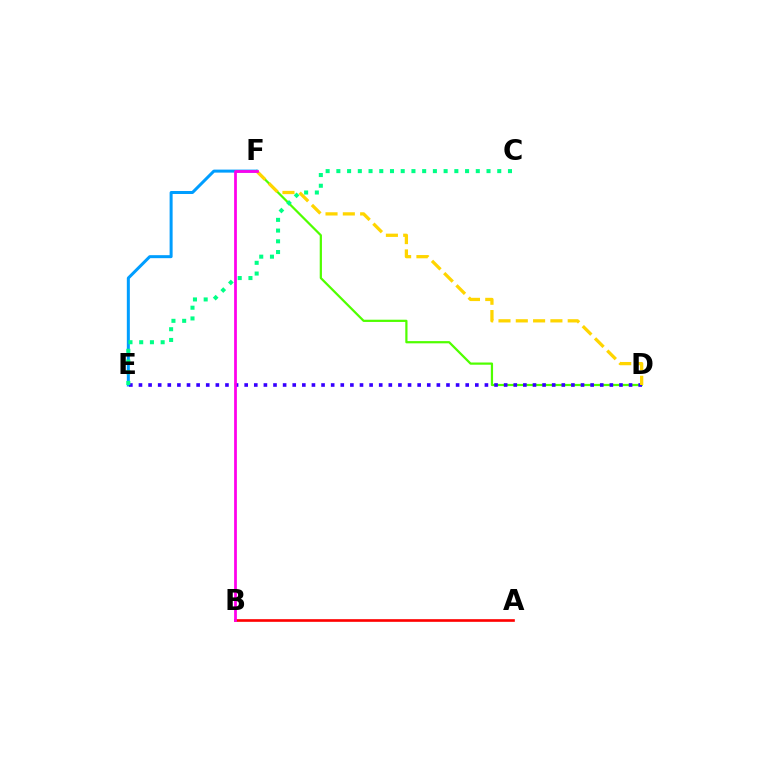{('A', 'B'): [{'color': '#ff0000', 'line_style': 'solid', 'thickness': 1.91}], ('D', 'F'): [{'color': '#4fff00', 'line_style': 'solid', 'thickness': 1.6}, {'color': '#ffd500', 'line_style': 'dashed', 'thickness': 2.35}], ('E', 'F'): [{'color': '#009eff', 'line_style': 'solid', 'thickness': 2.17}], ('D', 'E'): [{'color': '#3700ff', 'line_style': 'dotted', 'thickness': 2.61}], ('C', 'E'): [{'color': '#00ff86', 'line_style': 'dotted', 'thickness': 2.91}], ('B', 'F'): [{'color': '#ff00ed', 'line_style': 'solid', 'thickness': 1.98}]}